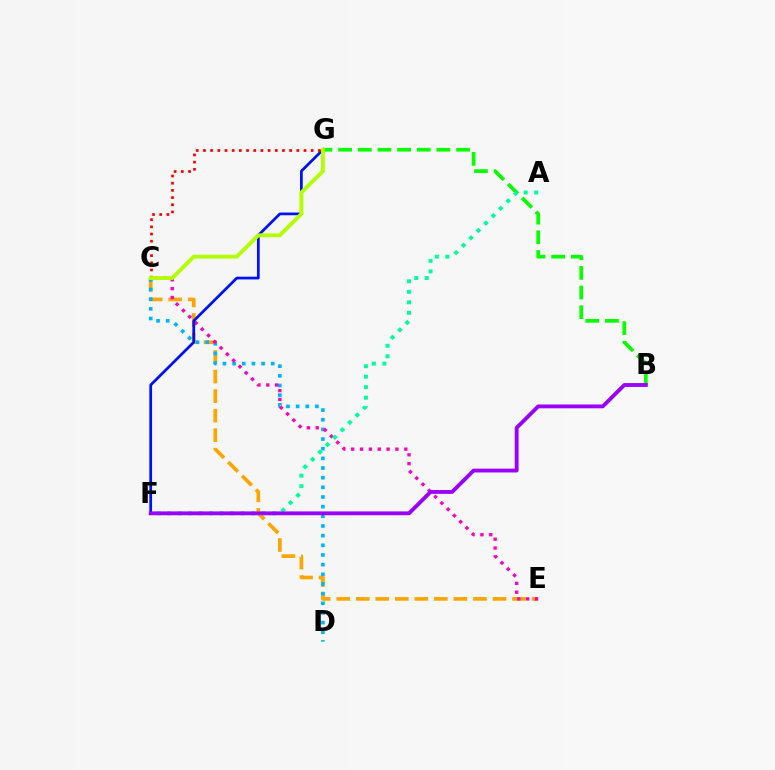{('C', 'E'): [{'color': '#ffa500', 'line_style': 'dashed', 'thickness': 2.65}, {'color': '#ff00bd', 'line_style': 'dotted', 'thickness': 2.41}], ('C', 'D'): [{'color': '#00b5ff', 'line_style': 'dotted', 'thickness': 2.62}], ('F', 'G'): [{'color': '#0010ff', 'line_style': 'solid', 'thickness': 1.97}], ('B', 'G'): [{'color': '#08ff00', 'line_style': 'dashed', 'thickness': 2.67}], ('C', 'G'): [{'color': '#ff0000', 'line_style': 'dotted', 'thickness': 1.95}, {'color': '#b3ff00', 'line_style': 'solid', 'thickness': 2.78}], ('A', 'F'): [{'color': '#00ff9d', 'line_style': 'dotted', 'thickness': 2.85}], ('B', 'F'): [{'color': '#9b00ff', 'line_style': 'solid', 'thickness': 2.76}]}